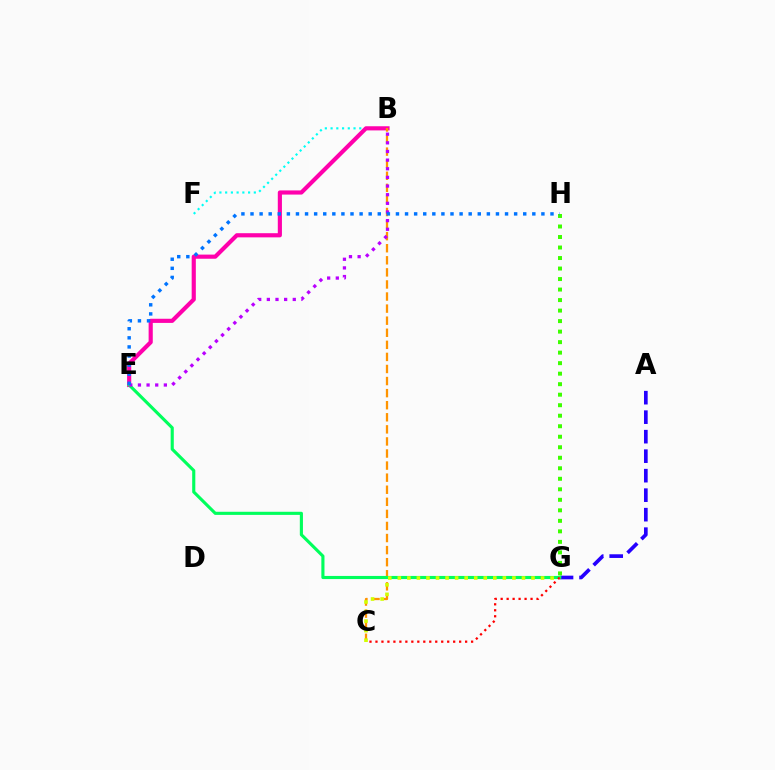{('B', 'F'): [{'color': '#00fff6', 'line_style': 'dotted', 'thickness': 1.56}], ('B', 'E'): [{'color': '#ff00ac', 'line_style': 'solid', 'thickness': 2.99}, {'color': '#b900ff', 'line_style': 'dotted', 'thickness': 2.35}], ('A', 'G'): [{'color': '#2500ff', 'line_style': 'dashed', 'thickness': 2.65}], ('B', 'C'): [{'color': '#ff9400', 'line_style': 'dashed', 'thickness': 1.64}], ('E', 'G'): [{'color': '#00ff5c', 'line_style': 'solid', 'thickness': 2.25}], ('G', 'H'): [{'color': '#3dff00', 'line_style': 'dotted', 'thickness': 2.86}], ('C', 'G'): [{'color': '#ff0000', 'line_style': 'dotted', 'thickness': 1.62}, {'color': '#d1ff00', 'line_style': 'dotted', 'thickness': 2.59}], ('E', 'H'): [{'color': '#0074ff', 'line_style': 'dotted', 'thickness': 2.47}]}